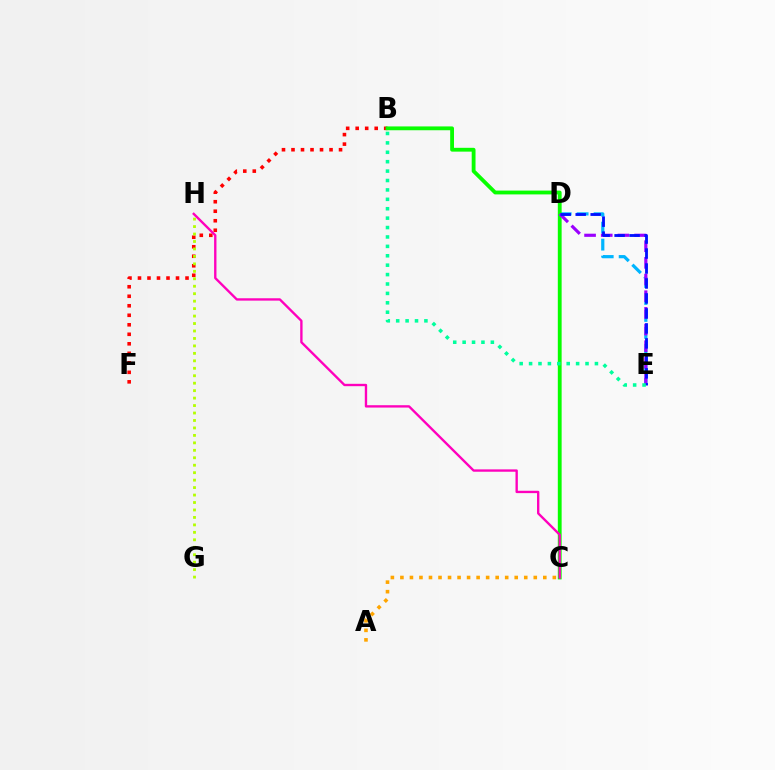{('B', 'F'): [{'color': '#ff0000', 'line_style': 'dotted', 'thickness': 2.58}], ('D', 'E'): [{'color': '#00b5ff', 'line_style': 'dashed', 'thickness': 2.3}, {'color': '#9b00ff', 'line_style': 'dashed', 'thickness': 2.26}, {'color': '#0010ff', 'line_style': 'dashed', 'thickness': 2.03}], ('B', 'C'): [{'color': '#08ff00', 'line_style': 'solid', 'thickness': 2.75}], ('C', 'H'): [{'color': '#ff00bd', 'line_style': 'solid', 'thickness': 1.7}], ('A', 'C'): [{'color': '#ffa500', 'line_style': 'dotted', 'thickness': 2.59}], ('G', 'H'): [{'color': '#b3ff00', 'line_style': 'dotted', 'thickness': 2.03}], ('B', 'E'): [{'color': '#00ff9d', 'line_style': 'dotted', 'thickness': 2.56}]}